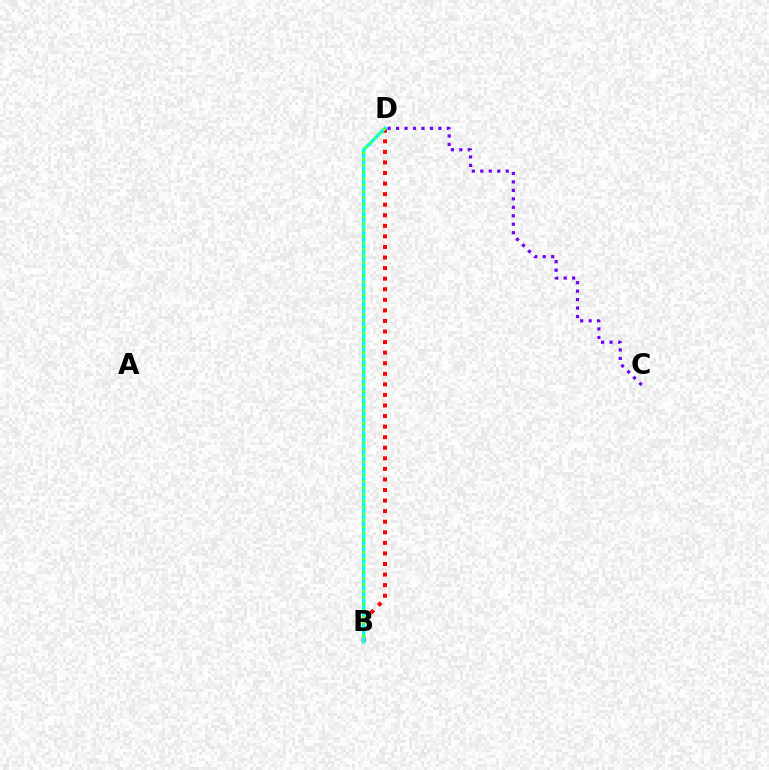{('B', 'D'): [{'color': '#ff0000', 'line_style': 'dotted', 'thickness': 2.87}, {'color': '#00fff6', 'line_style': 'solid', 'thickness': 2.54}, {'color': '#84ff00', 'line_style': 'dotted', 'thickness': 1.75}], ('C', 'D'): [{'color': '#7200ff', 'line_style': 'dotted', 'thickness': 2.3}]}